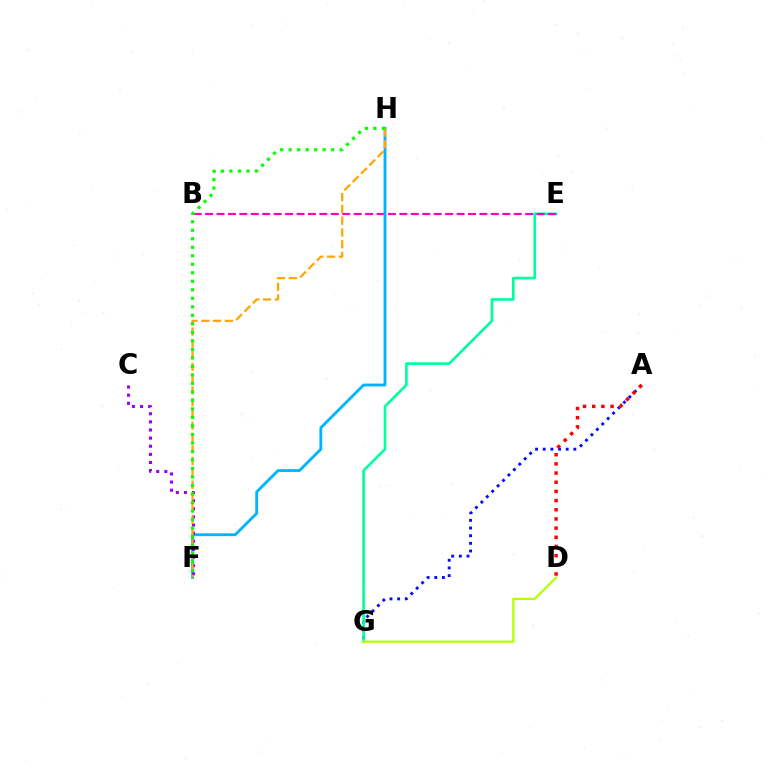{('A', 'G'): [{'color': '#0010ff', 'line_style': 'dotted', 'thickness': 2.08}], ('E', 'G'): [{'color': '#00ff9d', 'line_style': 'solid', 'thickness': 1.89}], ('B', 'E'): [{'color': '#ff00bd', 'line_style': 'dashed', 'thickness': 1.55}], ('F', 'H'): [{'color': '#00b5ff', 'line_style': 'solid', 'thickness': 2.04}, {'color': '#ffa500', 'line_style': 'dashed', 'thickness': 1.6}, {'color': '#08ff00', 'line_style': 'dotted', 'thickness': 2.31}], ('D', 'G'): [{'color': '#b3ff00', 'line_style': 'solid', 'thickness': 1.64}], ('C', 'F'): [{'color': '#9b00ff', 'line_style': 'dotted', 'thickness': 2.21}], ('A', 'D'): [{'color': '#ff0000', 'line_style': 'dotted', 'thickness': 2.49}]}